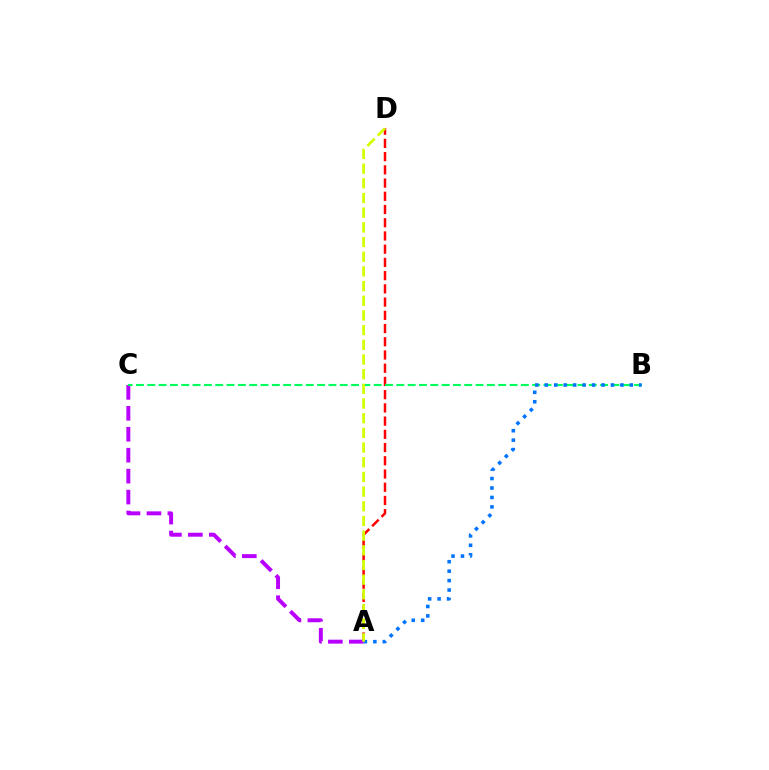{('A', 'D'): [{'color': '#ff0000', 'line_style': 'dashed', 'thickness': 1.8}, {'color': '#d1ff00', 'line_style': 'dashed', 'thickness': 1.99}], ('A', 'C'): [{'color': '#b900ff', 'line_style': 'dashed', 'thickness': 2.84}], ('B', 'C'): [{'color': '#00ff5c', 'line_style': 'dashed', 'thickness': 1.54}], ('A', 'B'): [{'color': '#0074ff', 'line_style': 'dotted', 'thickness': 2.57}]}